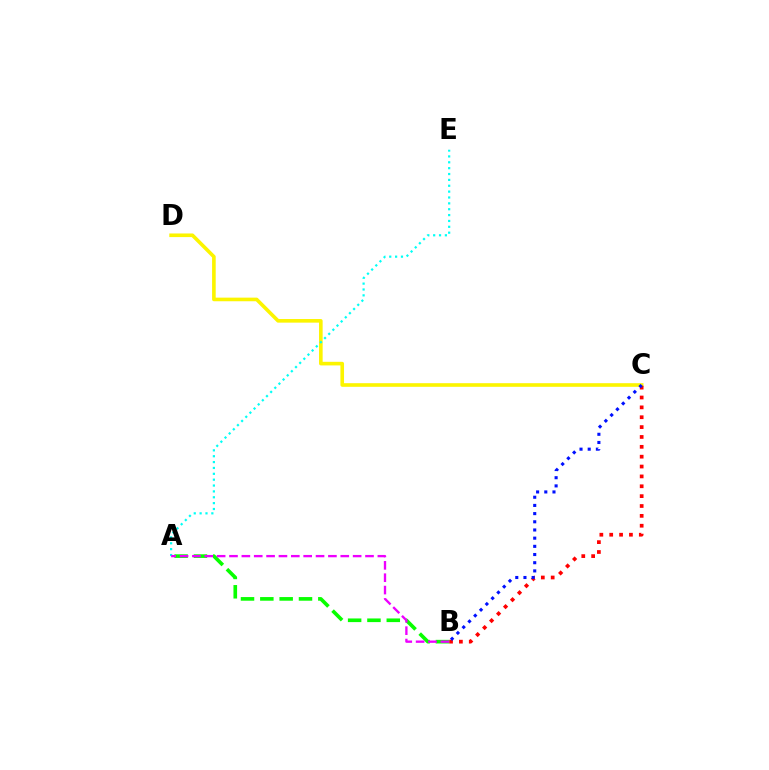{('C', 'D'): [{'color': '#fcf500', 'line_style': 'solid', 'thickness': 2.6}], ('B', 'C'): [{'color': '#ff0000', 'line_style': 'dotted', 'thickness': 2.68}, {'color': '#0010ff', 'line_style': 'dotted', 'thickness': 2.22}], ('A', 'E'): [{'color': '#00fff6', 'line_style': 'dotted', 'thickness': 1.59}], ('A', 'B'): [{'color': '#08ff00', 'line_style': 'dashed', 'thickness': 2.63}, {'color': '#ee00ff', 'line_style': 'dashed', 'thickness': 1.68}]}